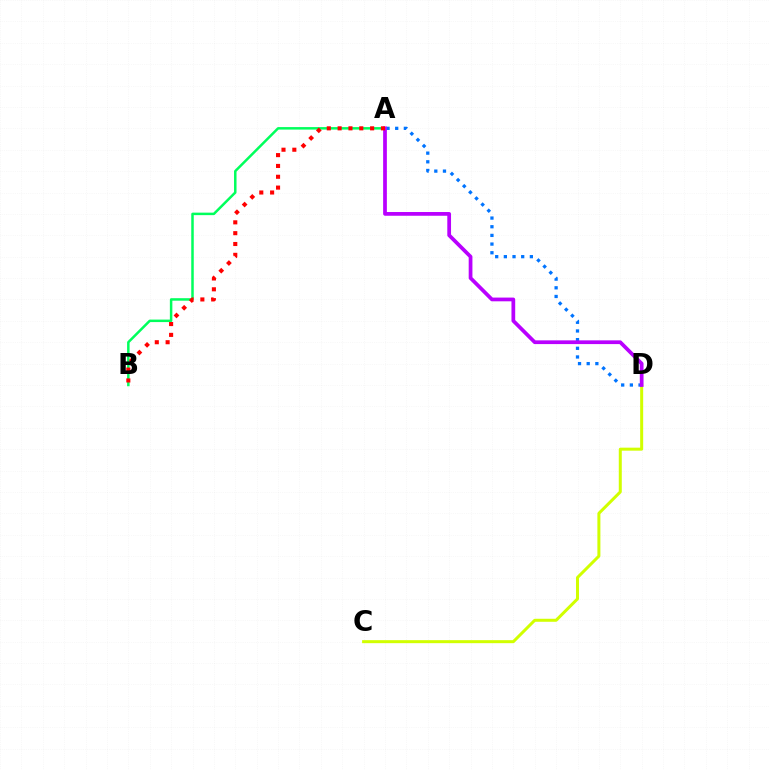{('A', 'B'): [{'color': '#00ff5c', 'line_style': 'solid', 'thickness': 1.8}, {'color': '#ff0000', 'line_style': 'dotted', 'thickness': 2.94}], ('C', 'D'): [{'color': '#d1ff00', 'line_style': 'solid', 'thickness': 2.17}], ('A', 'D'): [{'color': '#0074ff', 'line_style': 'dotted', 'thickness': 2.36}, {'color': '#b900ff', 'line_style': 'solid', 'thickness': 2.69}]}